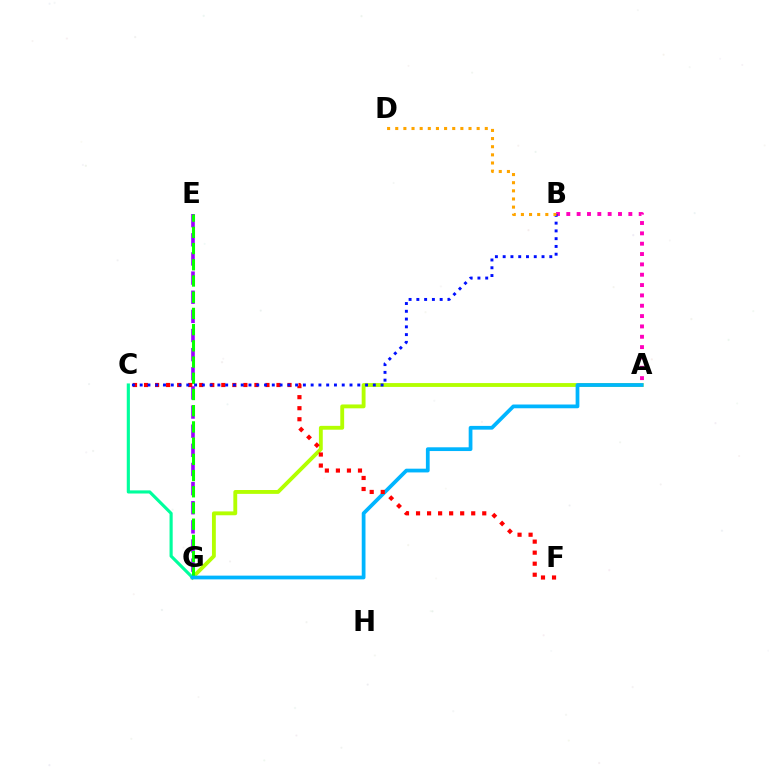{('A', 'G'): [{'color': '#b3ff00', 'line_style': 'solid', 'thickness': 2.78}, {'color': '#00b5ff', 'line_style': 'solid', 'thickness': 2.7}], ('C', 'G'): [{'color': '#00ff9d', 'line_style': 'solid', 'thickness': 2.26}], ('E', 'G'): [{'color': '#9b00ff', 'line_style': 'dashed', 'thickness': 2.6}, {'color': '#08ff00', 'line_style': 'dashed', 'thickness': 2.2}], ('A', 'B'): [{'color': '#ff00bd', 'line_style': 'dotted', 'thickness': 2.81}], ('C', 'F'): [{'color': '#ff0000', 'line_style': 'dotted', 'thickness': 3.0}], ('B', 'C'): [{'color': '#0010ff', 'line_style': 'dotted', 'thickness': 2.11}], ('B', 'D'): [{'color': '#ffa500', 'line_style': 'dotted', 'thickness': 2.21}]}